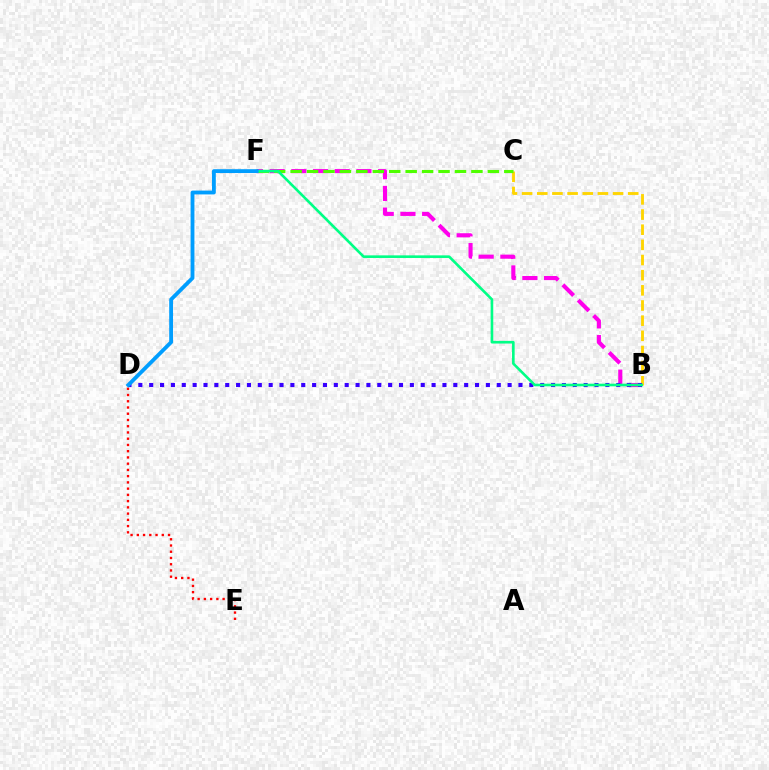{('B', 'F'): [{'color': '#ff00ed', 'line_style': 'dashed', 'thickness': 2.95}, {'color': '#00ff86', 'line_style': 'solid', 'thickness': 1.89}], ('B', 'C'): [{'color': '#ffd500', 'line_style': 'dashed', 'thickness': 2.06}], ('C', 'F'): [{'color': '#4fff00', 'line_style': 'dashed', 'thickness': 2.23}], ('B', 'D'): [{'color': '#3700ff', 'line_style': 'dotted', 'thickness': 2.95}], ('D', 'E'): [{'color': '#ff0000', 'line_style': 'dotted', 'thickness': 1.7}], ('D', 'F'): [{'color': '#009eff', 'line_style': 'solid', 'thickness': 2.76}]}